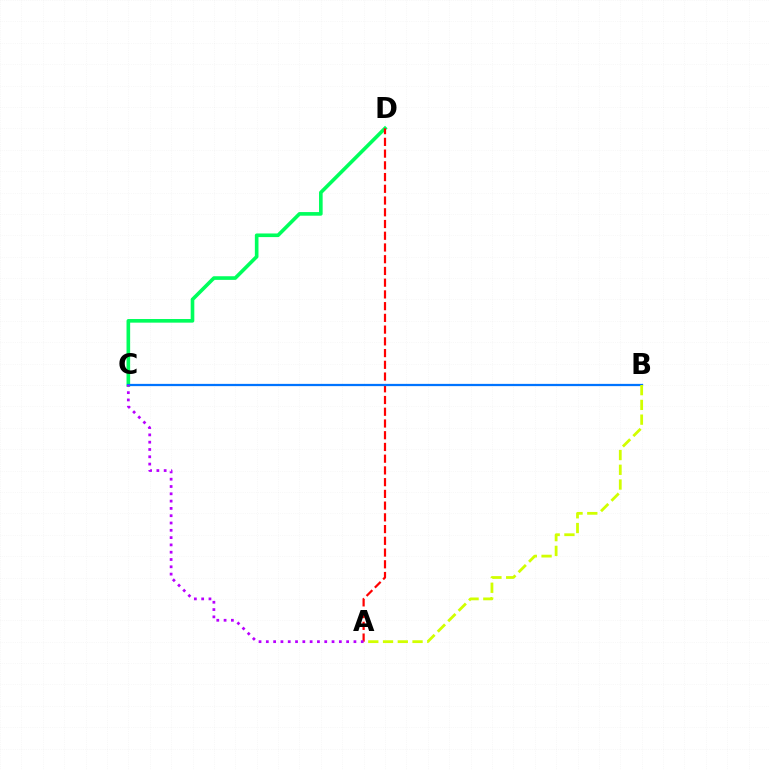{('C', 'D'): [{'color': '#00ff5c', 'line_style': 'solid', 'thickness': 2.61}], ('A', 'D'): [{'color': '#ff0000', 'line_style': 'dashed', 'thickness': 1.59}], ('B', 'C'): [{'color': '#0074ff', 'line_style': 'solid', 'thickness': 1.62}], ('A', 'C'): [{'color': '#b900ff', 'line_style': 'dotted', 'thickness': 1.98}], ('A', 'B'): [{'color': '#d1ff00', 'line_style': 'dashed', 'thickness': 2.0}]}